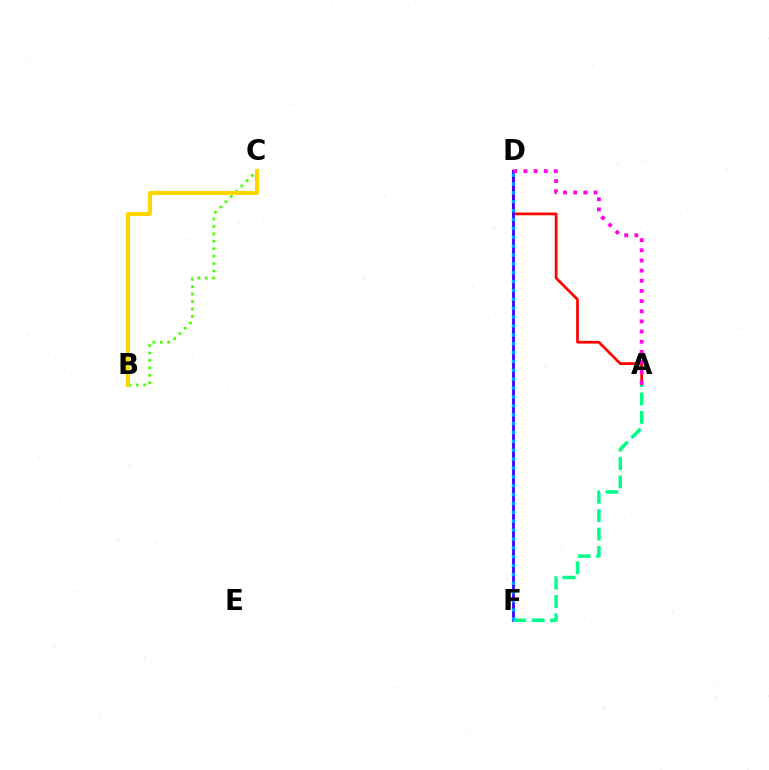{('A', 'D'): [{'color': '#ff0000', 'line_style': 'solid', 'thickness': 1.96}, {'color': '#ff00ed', 'line_style': 'dotted', 'thickness': 2.76}], ('D', 'F'): [{'color': '#3700ff', 'line_style': 'solid', 'thickness': 2.0}, {'color': '#009eff', 'line_style': 'dotted', 'thickness': 2.41}], ('A', 'F'): [{'color': '#00ff86', 'line_style': 'dashed', 'thickness': 2.5}], ('B', 'C'): [{'color': '#4fff00', 'line_style': 'dotted', 'thickness': 2.02}, {'color': '#ffd500', 'line_style': 'solid', 'thickness': 2.9}]}